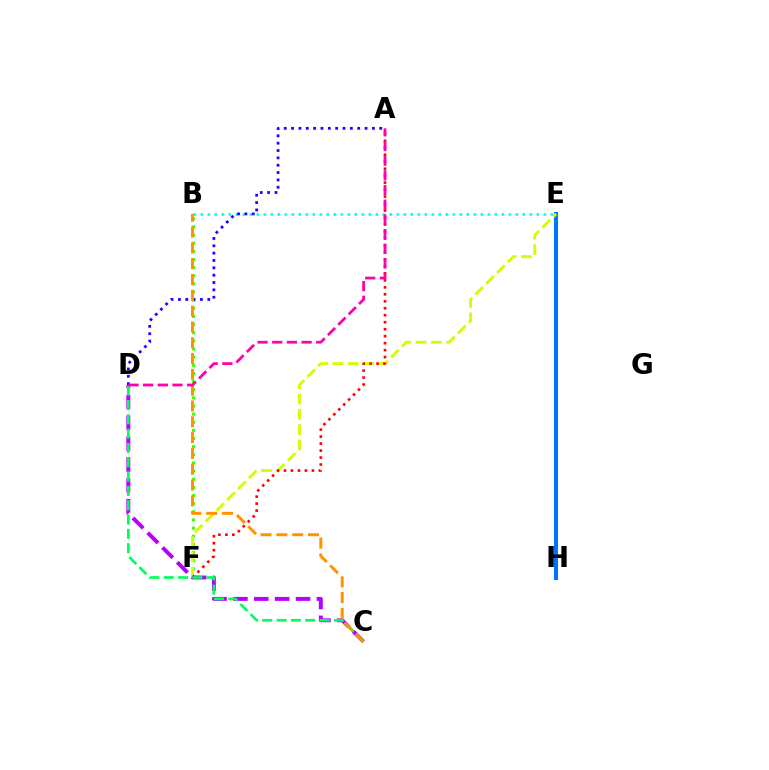{('B', 'F'): [{'color': '#3dff00', 'line_style': 'dotted', 'thickness': 2.21}], ('E', 'H'): [{'color': '#0074ff', 'line_style': 'solid', 'thickness': 2.92}], ('E', 'F'): [{'color': '#d1ff00', 'line_style': 'dashed', 'thickness': 2.08}], ('A', 'F'): [{'color': '#ff0000', 'line_style': 'dotted', 'thickness': 1.9}], ('B', 'E'): [{'color': '#00fff6', 'line_style': 'dotted', 'thickness': 1.9}], ('C', 'D'): [{'color': '#b900ff', 'line_style': 'dashed', 'thickness': 2.84}, {'color': '#00ff5c', 'line_style': 'dashed', 'thickness': 1.94}], ('A', 'D'): [{'color': '#2500ff', 'line_style': 'dotted', 'thickness': 2.0}, {'color': '#ff00ac', 'line_style': 'dashed', 'thickness': 1.99}], ('B', 'C'): [{'color': '#ff9400', 'line_style': 'dashed', 'thickness': 2.15}]}